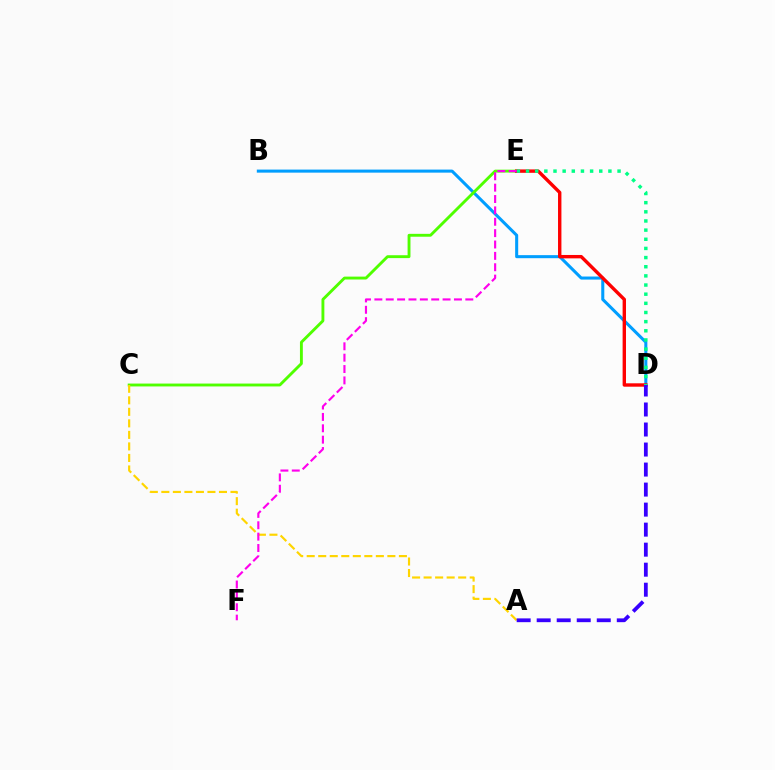{('B', 'D'): [{'color': '#009eff', 'line_style': 'solid', 'thickness': 2.2}], ('C', 'E'): [{'color': '#4fff00', 'line_style': 'solid', 'thickness': 2.07}], ('A', 'C'): [{'color': '#ffd500', 'line_style': 'dashed', 'thickness': 1.57}], ('D', 'E'): [{'color': '#ff0000', 'line_style': 'solid', 'thickness': 2.44}, {'color': '#00ff86', 'line_style': 'dotted', 'thickness': 2.49}], ('A', 'D'): [{'color': '#3700ff', 'line_style': 'dashed', 'thickness': 2.72}], ('E', 'F'): [{'color': '#ff00ed', 'line_style': 'dashed', 'thickness': 1.54}]}